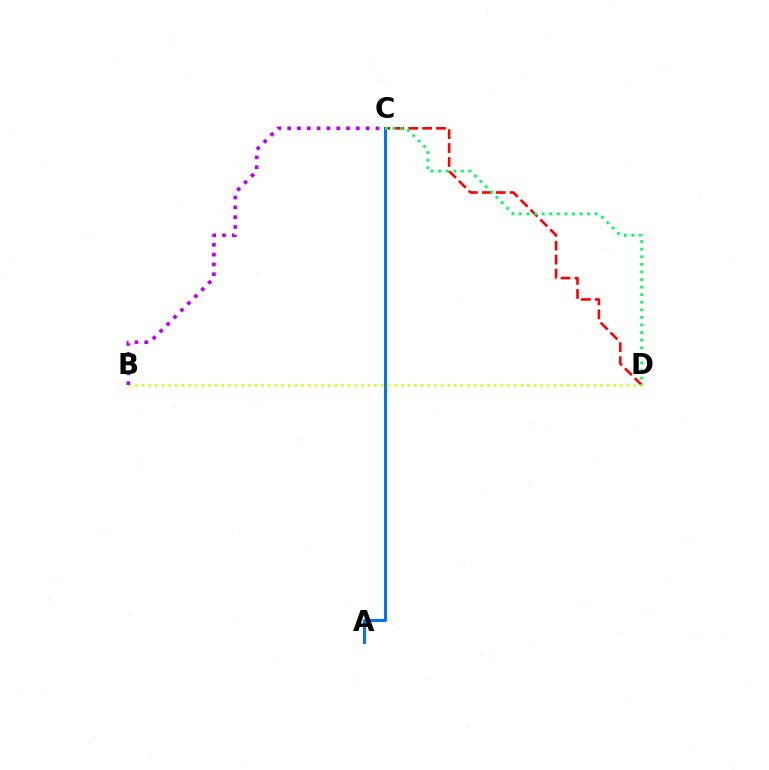{('C', 'D'): [{'color': '#ff0000', 'line_style': 'dashed', 'thickness': 1.89}, {'color': '#00ff5c', 'line_style': 'dotted', 'thickness': 2.06}], ('B', 'D'): [{'color': '#d1ff00', 'line_style': 'dotted', 'thickness': 1.81}], ('B', 'C'): [{'color': '#b900ff', 'line_style': 'dotted', 'thickness': 2.66}], ('A', 'C'): [{'color': '#0074ff', 'line_style': 'solid', 'thickness': 2.17}]}